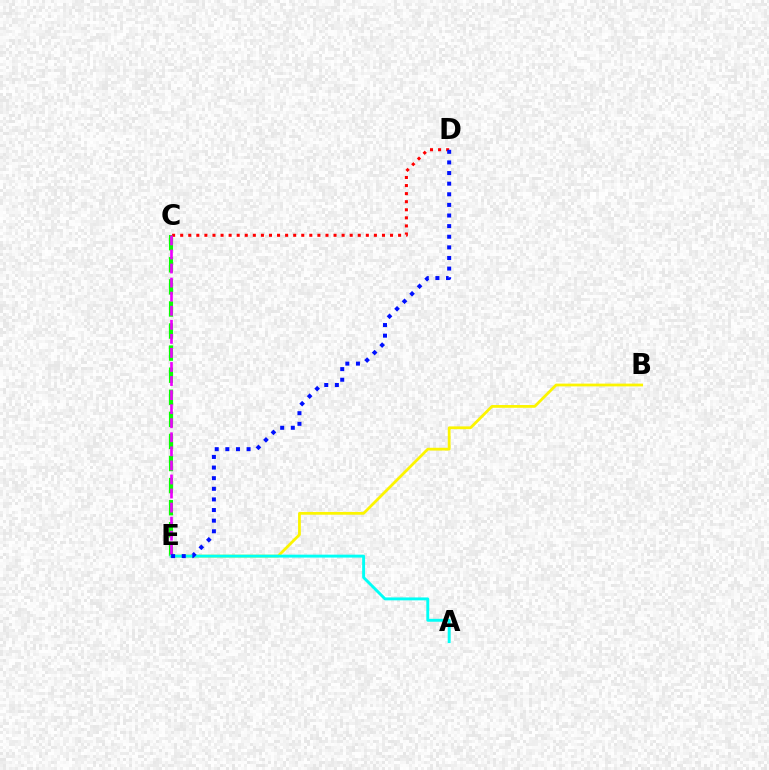{('C', 'E'): [{'color': '#08ff00', 'line_style': 'dashed', 'thickness': 3.0}, {'color': '#ee00ff', 'line_style': 'dashed', 'thickness': 1.91}], ('C', 'D'): [{'color': '#ff0000', 'line_style': 'dotted', 'thickness': 2.19}], ('B', 'E'): [{'color': '#fcf500', 'line_style': 'solid', 'thickness': 2.0}], ('A', 'E'): [{'color': '#00fff6', 'line_style': 'solid', 'thickness': 2.09}], ('D', 'E'): [{'color': '#0010ff', 'line_style': 'dotted', 'thickness': 2.88}]}